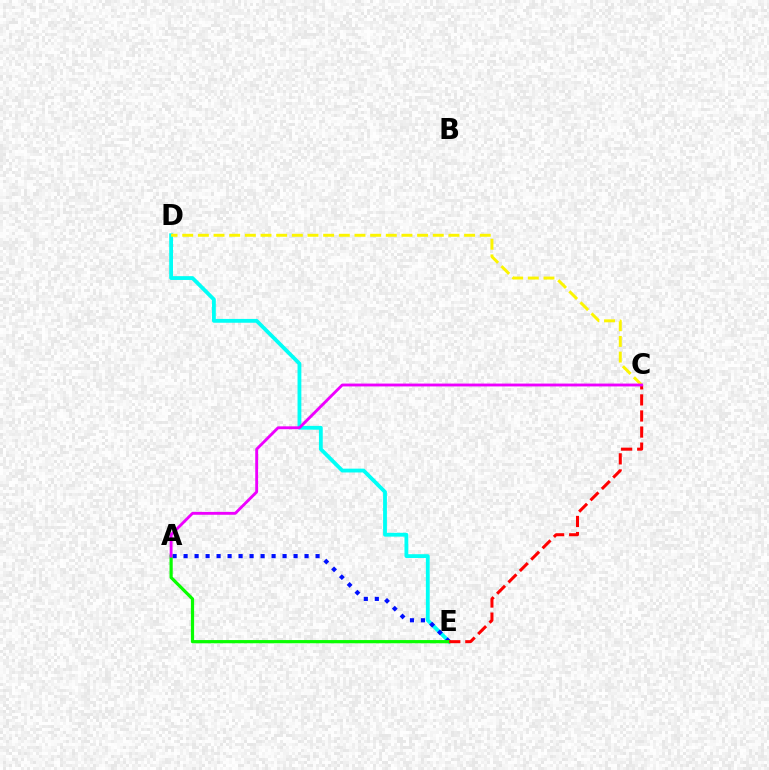{('D', 'E'): [{'color': '#00fff6', 'line_style': 'solid', 'thickness': 2.75}], ('A', 'E'): [{'color': '#0010ff', 'line_style': 'dotted', 'thickness': 2.99}, {'color': '#08ff00', 'line_style': 'solid', 'thickness': 2.31}], ('C', 'D'): [{'color': '#fcf500', 'line_style': 'dashed', 'thickness': 2.13}], ('C', 'E'): [{'color': '#ff0000', 'line_style': 'dashed', 'thickness': 2.18}], ('A', 'C'): [{'color': '#ee00ff', 'line_style': 'solid', 'thickness': 2.06}]}